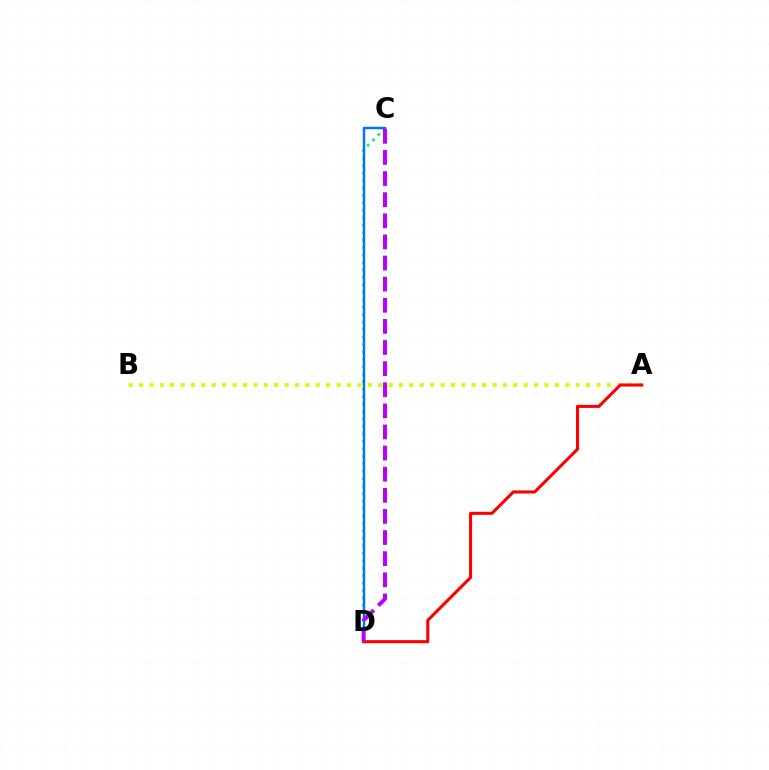{('A', 'B'): [{'color': '#d1ff00', 'line_style': 'dotted', 'thickness': 2.82}], ('C', 'D'): [{'color': '#00ff5c', 'line_style': 'dotted', 'thickness': 2.03}, {'color': '#0074ff', 'line_style': 'solid', 'thickness': 1.75}, {'color': '#b900ff', 'line_style': 'dashed', 'thickness': 2.87}], ('A', 'D'): [{'color': '#ff0000', 'line_style': 'solid', 'thickness': 2.21}]}